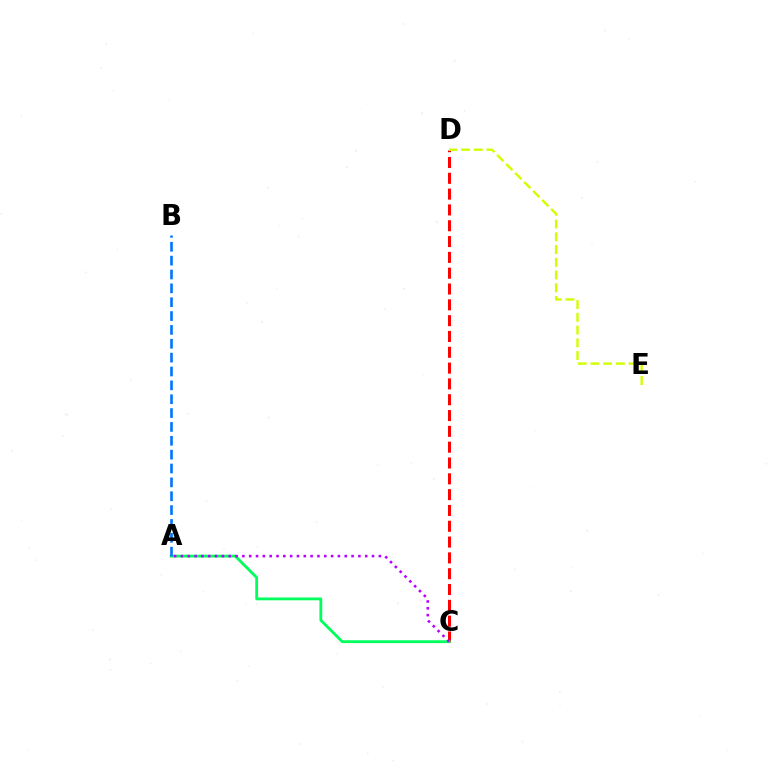{('C', 'D'): [{'color': '#ff0000', 'line_style': 'dashed', 'thickness': 2.15}], ('A', 'C'): [{'color': '#00ff5c', 'line_style': 'solid', 'thickness': 2.03}, {'color': '#b900ff', 'line_style': 'dotted', 'thickness': 1.85}], ('D', 'E'): [{'color': '#d1ff00', 'line_style': 'dashed', 'thickness': 1.73}], ('A', 'B'): [{'color': '#0074ff', 'line_style': 'dashed', 'thickness': 1.88}]}